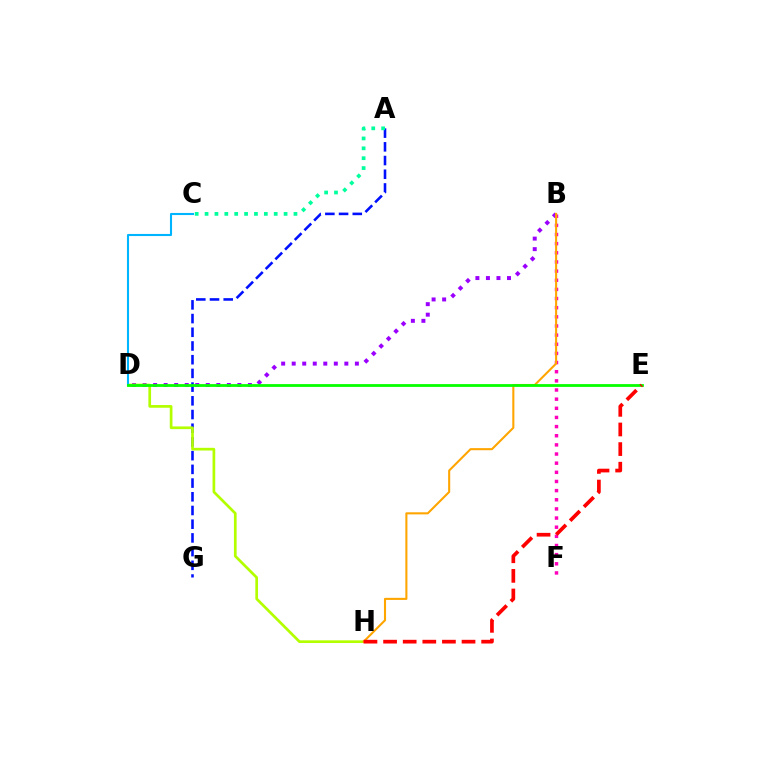{('A', 'G'): [{'color': '#0010ff', 'line_style': 'dashed', 'thickness': 1.86}], ('B', 'D'): [{'color': '#9b00ff', 'line_style': 'dotted', 'thickness': 2.86}], ('D', 'H'): [{'color': '#b3ff00', 'line_style': 'solid', 'thickness': 1.94}], ('C', 'D'): [{'color': '#00b5ff', 'line_style': 'solid', 'thickness': 1.51}], ('B', 'F'): [{'color': '#ff00bd', 'line_style': 'dotted', 'thickness': 2.49}], ('B', 'H'): [{'color': '#ffa500', 'line_style': 'solid', 'thickness': 1.5}], ('D', 'E'): [{'color': '#08ff00', 'line_style': 'solid', 'thickness': 2.02}], ('E', 'H'): [{'color': '#ff0000', 'line_style': 'dashed', 'thickness': 2.66}], ('A', 'C'): [{'color': '#00ff9d', 'line_style': 'dotted', 'thickness': 2.68}]}